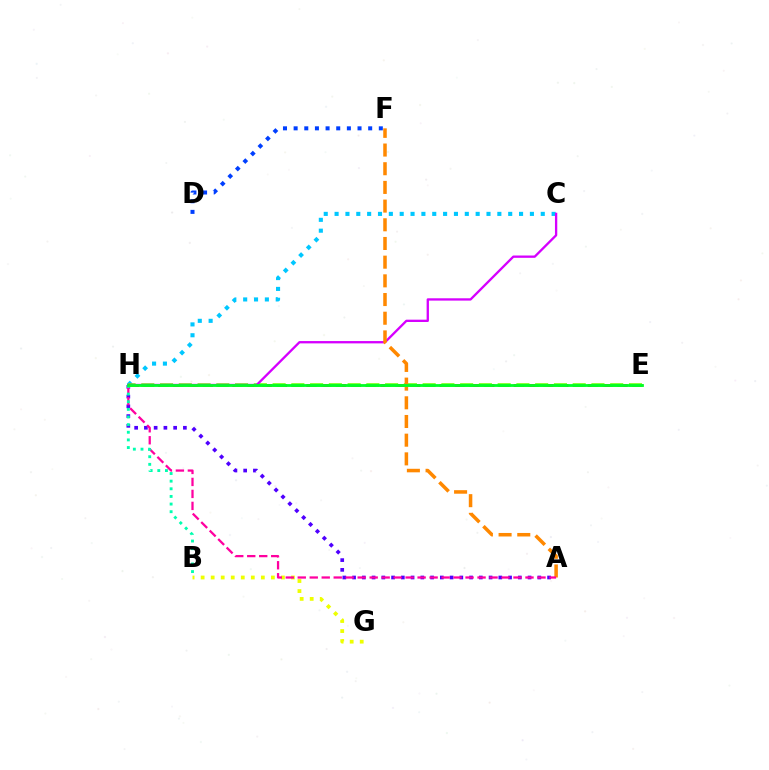{('D', 'F'): [{'color': '#003fff', 'line_style': 'dotted', 'thickness': 2.89}], ('E', 'H'): [{'color': '#ff0000', 'line_style': 'dashed', 'thickness': 2.01}, {'color': '#66ff00', 'line_style': 'dashed', 'thickness': 2.55}, {'color': '#00ff27', 'line_style': 'solid', 'thickness': 2.01}], ('C', 'H'): [{'color': '#00c7ff', 'line_style': 'dotted', 'thickness': 2.95}, {'color': '#d600ff', 'line_style': 'solid', 'thickness': 1.67}], ('B', 'G'): [{'color': '#eeff00', 'line_style': 'dotted', 'thickness': 2.73}], ('A', 'H'): [{'color': '#4f00ff', 'line_style': 'dotted', 'thickness': 2.65}, {'color': '#ff00a0', 'line_style': 'dashed', 'thickness': 1.63}], ('A', 'F'): [{'color': '#ff8800', 'line_style': 'dashed', 'thickness': 2.54}], ('B', 'H'): [{'color': '#00ffaf', 'line_style': 'dotted', 'thickness': 2.08}]}